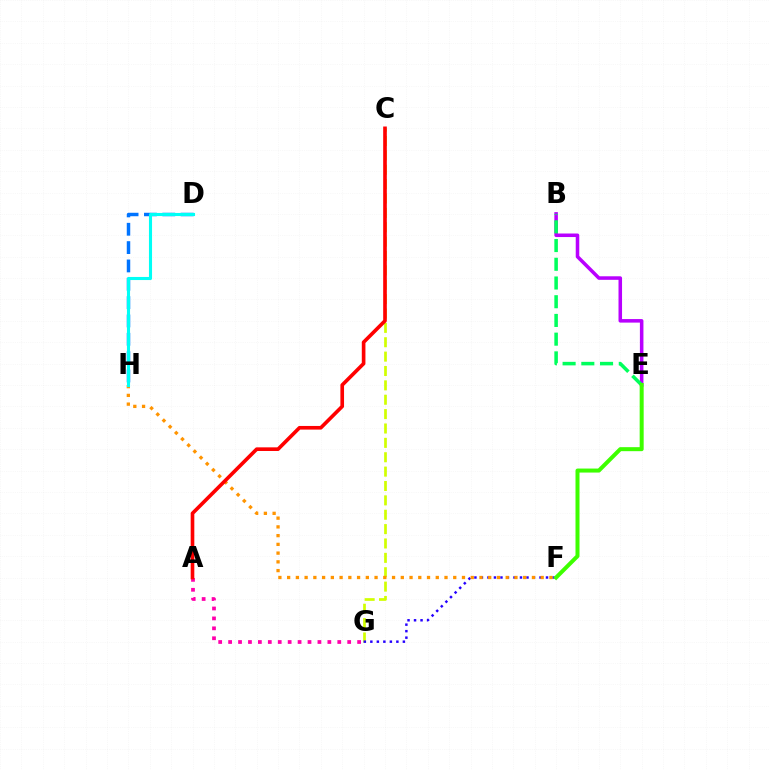{('C', 'G'): [{'color': '#d1ff00', 'line_style': 'dashed', 'thickness': 1.95}], ('A', 'G'): [{'color': '#ff00ac', 'line_style': 'dotted', 'thickness': 2.7}], ('D', 'H'): [{'color': '#0074ff', 'line_style': 'dashed', 'thickness': 2.49}, {'color': '#00fff6', 'line_style': 'solid', 'thickness': 2.23}], ('B', 'E'): [{'color': '#b900ff', 'line_style': 'solid', 'thickness': 2.55}, {'color': '#00ff5c', 'line_style': 'dashed', 'thickness': 2.54}], ('F', 'G'): [{'color': '#2500ff', 'line_style': 'dotted', 'thickness': 1.77}], ('F', 'H'): [{'color': '#ff9400', 'line_style': 'dotted', 'thickness': 2.38}], ('A', 'C'): [{'color': '#ff0000', 'line_style': 'solid', 'thickness': 2.62}], ('E', 'F'): [{'color': '#3dff00', 'line_style': 'solid', 'thickness': 2.88}]}